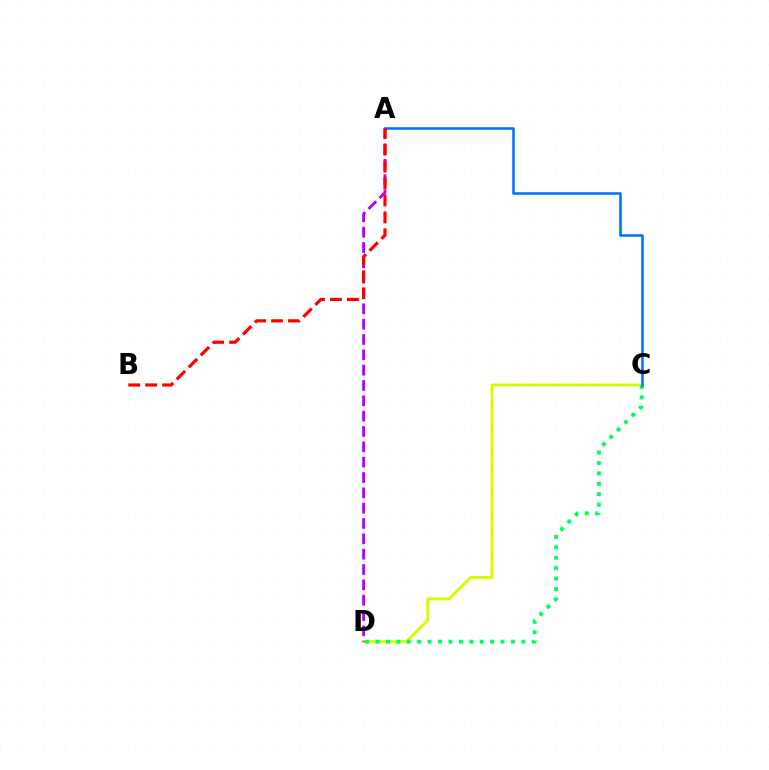{('C', 'D'): [{'color': '#d1ff00', 'line_style': 'solid', 'thickness': 2.07}, {'color': '#00ff5c', 'line_style': 'dotted', 'thickness': 2.83}], ('A', 'D'): [{'color': '#b900ff', 'line_style': 'dashed', 'thickness': 2.08}], ('A', 'C'): [{'color': '#0074ff', 'line_style': 'solid', 'thickness': 1.85}], ('A', 'B'): [{'color': '#ff0000', 'line_style': 'dashed', 'thickness': 2.3}]}